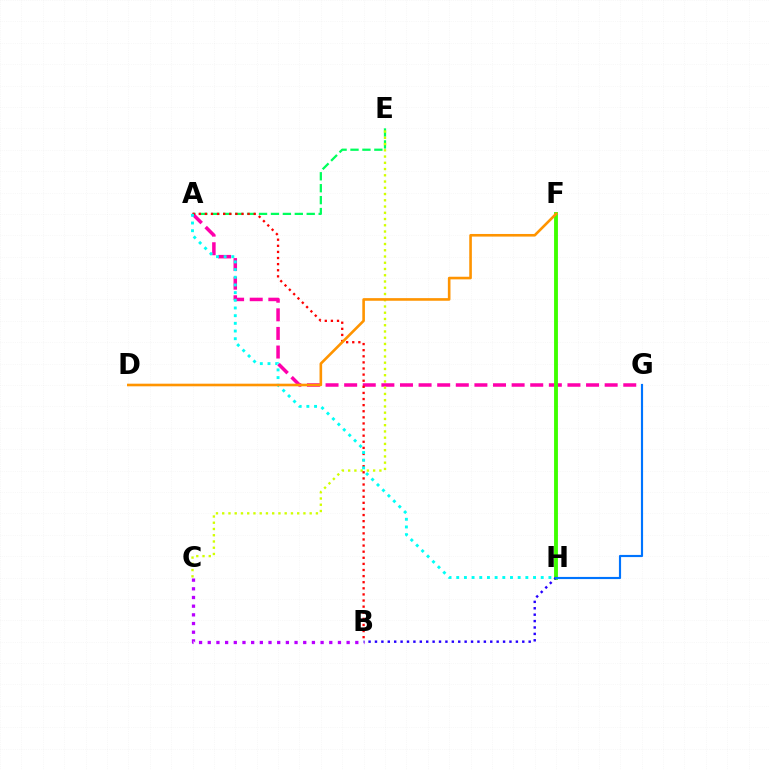{('A', 'E'): [{'color': '#00ff5c', 'line_style': 'dashed', 'thickness': 1.62}], ('A', 'G'): [{'color': '#ff00ac', 'line_style': 'dashed', 'thickness': 2.53}], ('C', 'E'): [{'color': '#d1ff00', 'line_style': 'dotted', 'thickness': 1.7}], ('B', 'C'): [{'color': '#b900ff', 'line_style': 'dotted', 'thickness': 2.36}], ('F', 'H'): [{'color': '#3dff00', 'line_style': 'solid', 'thickness': 2.78}], ('B', 'H'): [{'color': '#2500ff', 'line_style': 'dotted', 'thickness': 1.74}], ('A', 'B'): [{'color': '#ff0000', 'line_style': 'dotted', 'thickness': 1.66}], ('G', 'H'): [{'color': '#0074ff', 'line_style': 'solid', 'thickness': 1.56}], ('A', 'H'): [{'color': '#00fff6', 'line_style': 'dotted', 'thickness': 2.09}], ('D', 'F'): [{'color': '#ff9400', 'line_style': 'solid', 'thickness': 1.88}]}